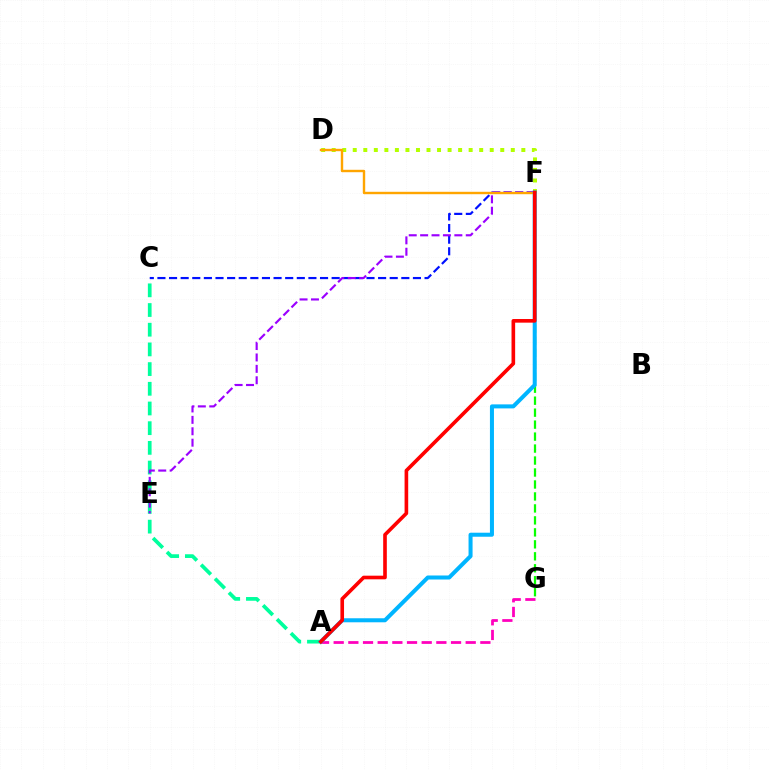{('F', 'G'): [{'color': '#08ff00', 'line_style': 'dashed', 'thickness': 1.63}], ('D', 'F'): [{'color': '#b3ff00', 'line_style': 'dotted', 'thickness': 2.86}, {'color': '#ffa500', 'line_style': 'solid', 'thickness': 1.73}], ('A', 'G'): [{'color': '#ff00bd', 'line_style': 'dashed', 'thickness': 1.99}], ('A', 'C'): [{'color': '#00ff9d', 'line_style': 'dashed', 'thickness': 2.68}], ('C', 'F'): [{'color': '#0010ff', 'line_style': 'dashed', 'thickness': 1.58}], ('E', 'F'): [{'color': '#9b00ff', 'line_style': 'dashed', 'thickness': 1.55}], ('A', 'F'): [{'color': '#00b5ff', 'line_style': 'solid', 'thickness': 2.9}, {'color': '#ff0000', 'line_style': 'solid', 'thickness': 2.62}]}